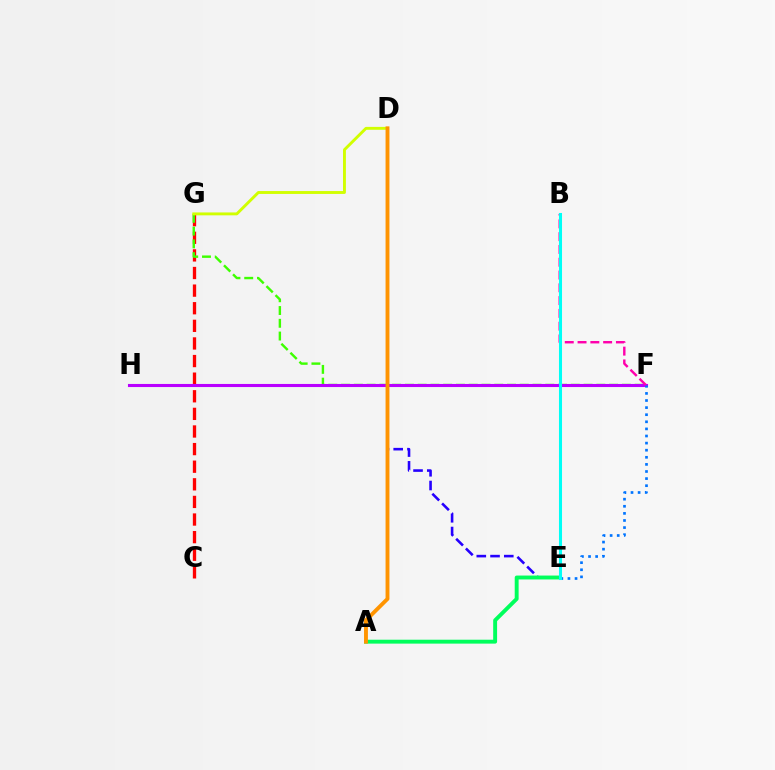{('C', 'G'): [{'color': '#ff0000', 'line_style': 'dashed', 'thickness': 2.39}], ('F', 'G'): [{'color': '#3dff00', 'line_style': 'dashed', 'thickness': 1.73}], ('D', 'E'): [{'color': '#2500ff', 'line_style': 'dashed', 'thickness': 1.87}], ('F', 'H'): [{'color': '#b900ff', 'line_style': 'solid', 'thickness': 2.22}], ('A', 'E'): [{'color': '#00ff5c', 'line_style': 'solid', 'thickness': 2.81}], ('B', 'F'): [{'color': '#ff00ac', 'line_style': 'dashed', 'thickness': 1.74}], ('D', 'G'): [{'color': '#d1ff00', 'line_style': 'solid', 'thickness': 2.08}], ('E', 'F'): [{'color': '#0074ff', 'line_style': 'dotted', 'thickness': 1.93}], ('A', 'D'): [{'color': '#ff9400', 'line_style': 'solid', 'thickness': 2.79}], ('B', 'E'): [{'color': '#00fff6', 'line_style': 'solid', 'thickness': 2.2}]}